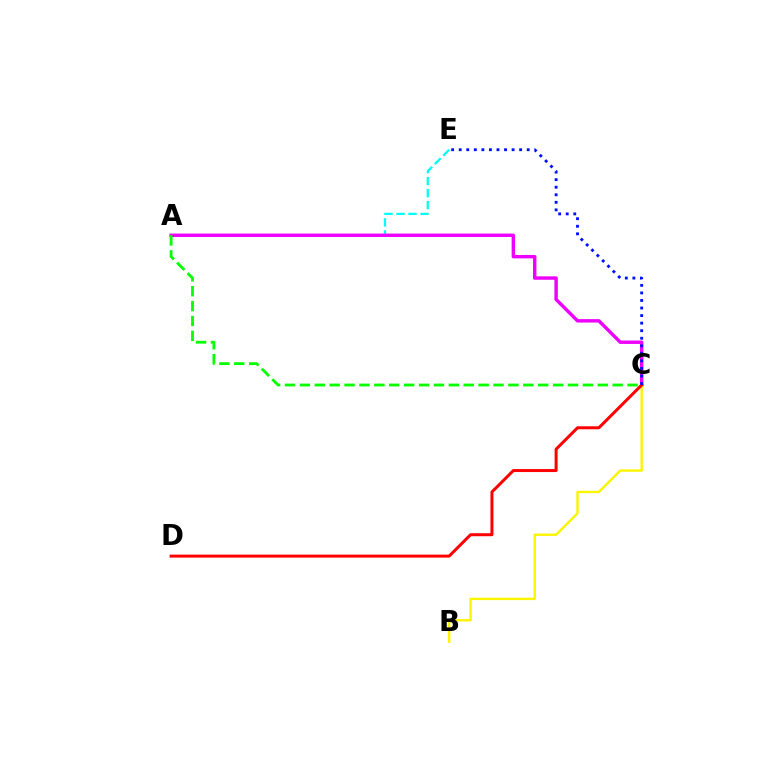{('A', 'E'): [{'color': '#00fff6', 'line_style': 'dashed', 'thickness': 1.63}], ('A', 'C'): [{'color': '#ee00ff', 'line_style': 'solid', 'thickness': 2.46}, {'color': '#08ff00', 'line_style': 'dashed', 'thickness': 2.02}], ('B', 'C'): [{'color': '#fcf500', 'line_style': 'solid', 'thickness': 1.73}], ('C', 'D'): [{'color': '#ff0000', 'line_style': 'solid', 'thickness': 2.15}], ('C', 'E'): [{'color': '#0010ff', 'line_style': 'dotted', 'thickness': 2.05}]}